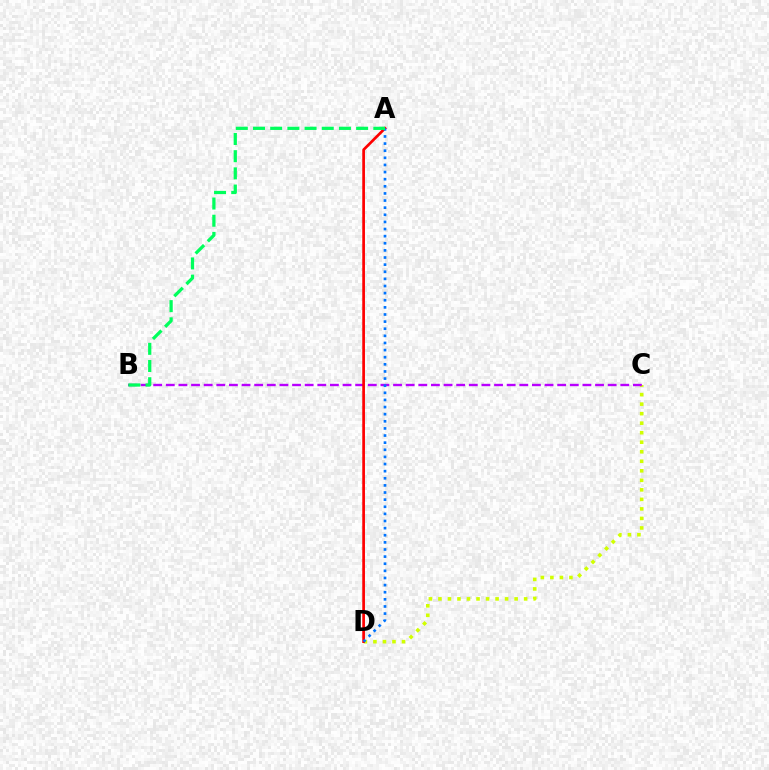{('C', 'D'): [{'color': '#d1ff00', 'line_style': 'dotted', 'thickness': 2.59}], ('B', 'C'): [{'color': '#b900ff', 'line_style': 'dashed', 'thickness': 1.72}], ('A', 'D'): [{'color': '#ff0000', 'line_style': 'solid', 'thickness': 1.95}, {'color': '#0074ff', 'line_style': 'dotted', 'thickness': 1.93}], ('A', 'B'): [{'color': '#00ff5c', 'line_style': 'dashed', 'thickness': 2.33}]}